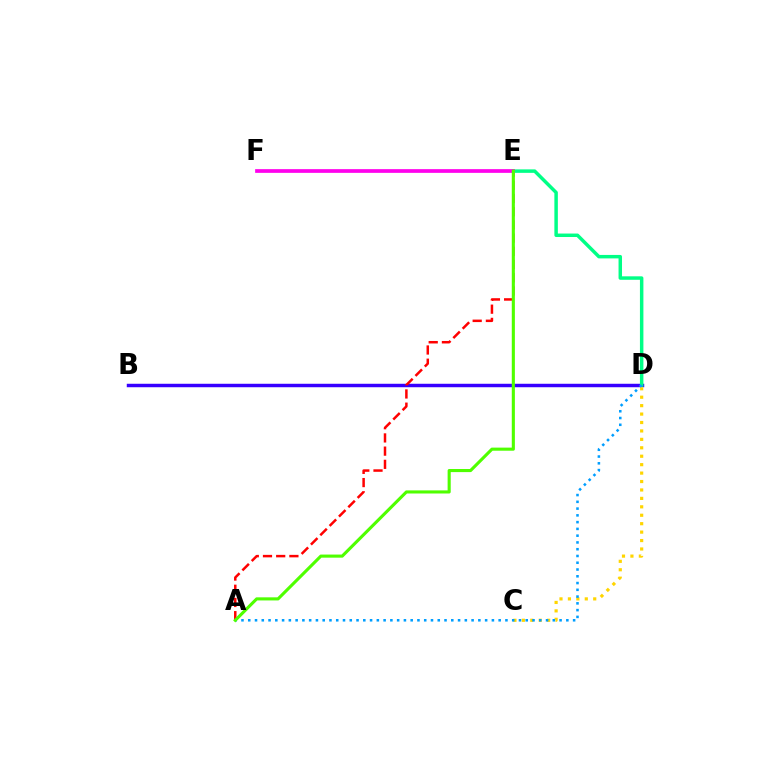{('B', 'D'): [{'color': '#3700ff', 'line_style': 'solid', 'thickness': 2.49}], ('A', 'E'): [{'color': '#ff0000', 'line_style': 'dashed', 'thickness': 1.79}, {'color': '#4fff00', 'line_style': 'solid', 'thickness': 2.23}], ('C', 'D'): [{'color': '#ffd500', 'line_style': 'dotted', 'thickness': 2.29}], ('D', 'E'): [{'color': '#00ff86', 'line_style': 'solid', 'thickness': 2.5}], ('E', 'F'): [{'color': '#ff00ed', 'line_style': 'solid', 'thickness': 2.67}], ('A', 'D'): [{'color': '#009eff', 'line_style': 'dotted', 'thickness': 1.84}]}